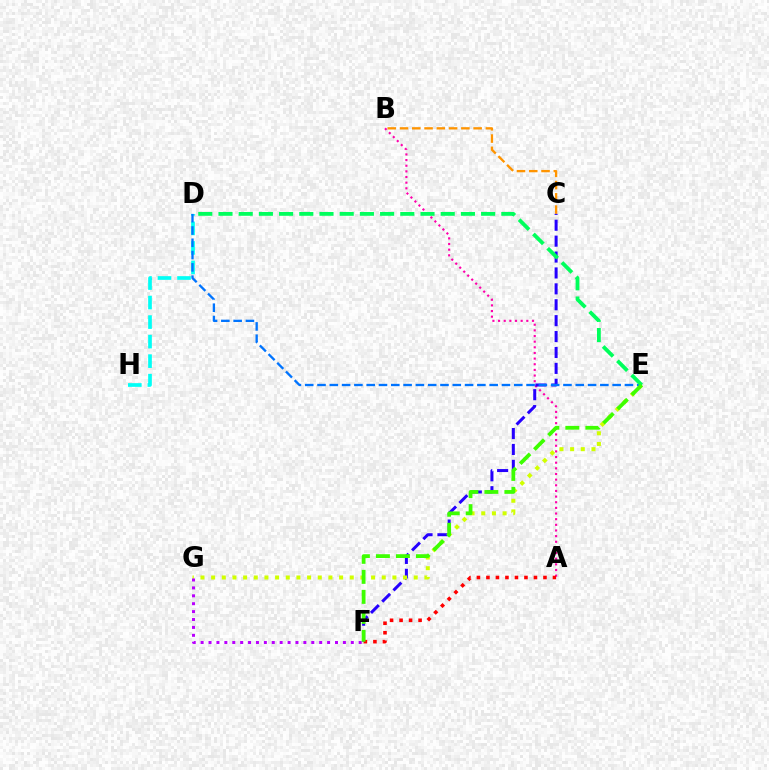{('B', 'C'): [{'color': '#ff9400', 'line_style': 'dashed', 'thickness': 1.67}], ('A', 'B'): [{'color': '#ff00ac', 'line_style': 'dotted', 'thickness': 1.53}], ('C', 'F'): [{'color': '#2500ff', 'line_style': 'dashed', 'thickness': 2.16}], ('E', 'G'): [{'color': '#d1ff00', 'line_style': 'dotted', 'thickness': 2.9}], ('D', 'H'): [{'color': '#00fff6', 'line_style': 'dashed', 'thickness': 2.65}], ('F', 'G'): [{'color': '#b900ff', 'line_style': 'dotted', 'thickness': 2.15}], ('D', 'E'): [{'color': '#0074ff', 'line_style': 'dashed', 'thickness': 1.67}, {'color': '#00ff5c', 'line_style': 'dashed', 'thickness': 2.74}], ('A', 'F'): [{'color': '#ff0000', 'line_style': 'dotted', 'thickness': 2.58}], ('E', 'F'): [{'color': '#3dff00', 'line_style': 'dashed', 'thickness': 2.72}]}